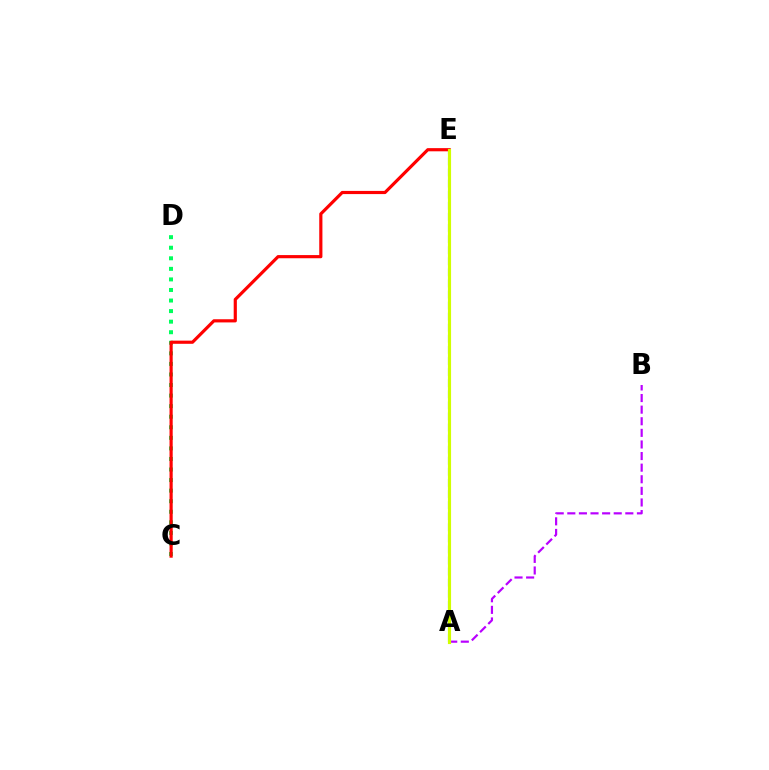{('A', 'B'): [{'color': '#b900ff', 'line_style': 'dashed', 'thickness': 1.58}], ('C', 'D'): [{'color': '#00ff5c', 'line_style': 'dotted', 'thickness': 2.87}], ('A', 'E'): [{'color': '#0074ff', 'line_style': 'dashed', 'thickness': 1.51}, {'color': '#d1ff00', 'line_style': 'solid', 'thickness': 2.26}], ('C', 'E'): [{'color': '#ff0000', 'line_style': 'solid', 'thickness': 2.28}]}